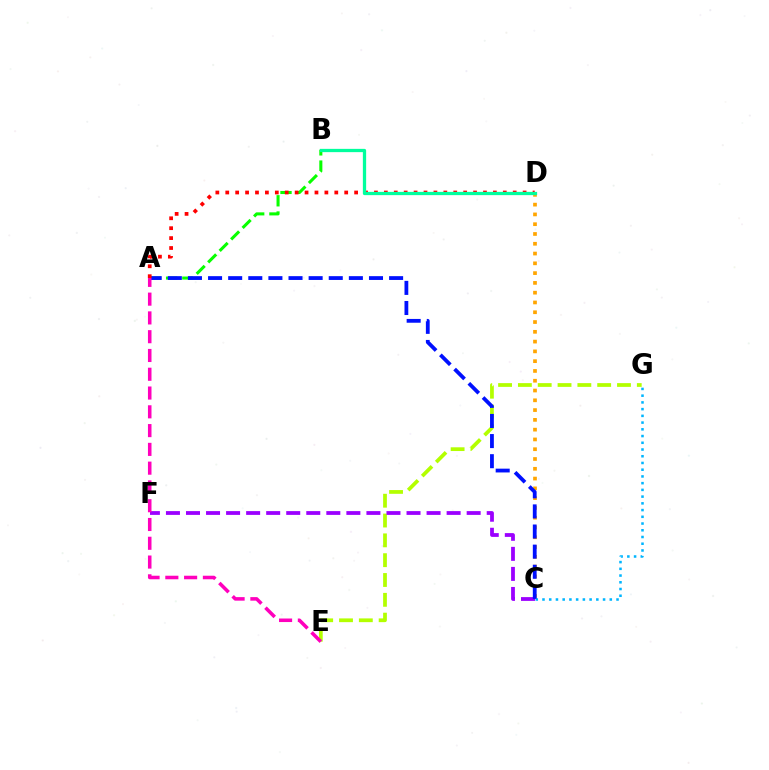{('A', 'B'): [{'color': '#08ff00', 'line_style': 'dashed', 'thickness': 2.21}], ('C', 'G'): [{'color': '#00b5ff', 'line_style': 'dotted', 'thickness': 1.83}], ('E', 'G'): [{'color': '#b3ff00', 'line_style': 'dashed', 'thickness': 2.69}], ('C', 'D'): [{'color': '#ffa500', 'line_style': 'dotted', 'thickness': 2.66}], ('C', 'F'): [{'color': '#9b00ff', 'line_style': 'dashed', 'thickness': 2.72}], ('A', 'C'): [{'color': '#0010ff', 'line_style': 'dashed', 'thickness': 2.73}], ('A', 'E'): [{'color': '#ff00bd', 'line_style': 'dashed', 'thickness': 2.55}], ('A', 'D'): [{'color': '#ff0000', 'line_style': 'dotted', 'thickness': 2.69}], ('B', 'D'): [{'color': '#00ff9d', 'line_style': 'solid', 'thickness': 2.35}]}